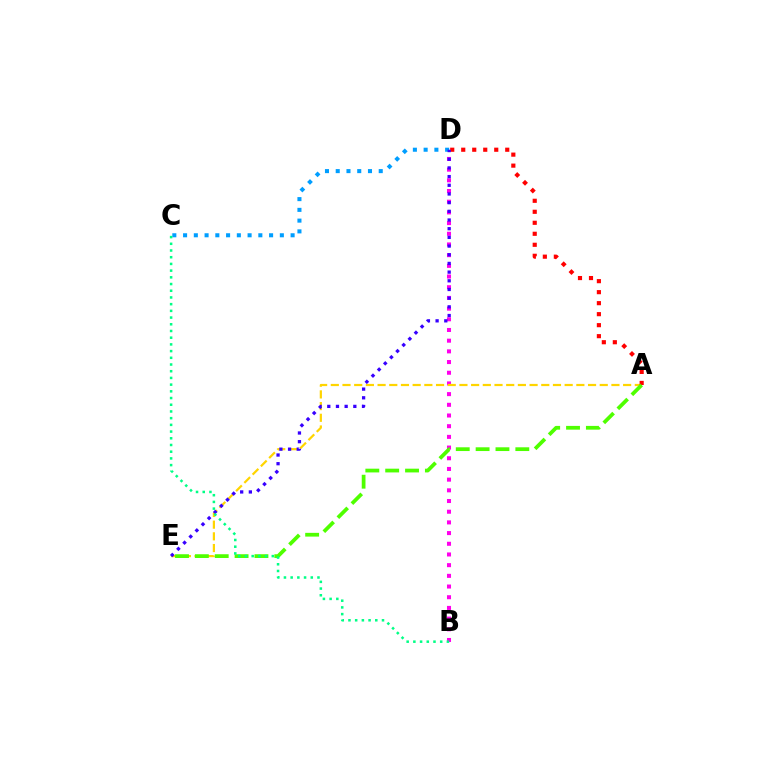{('B', 'D'): [{'color': '#ff00ed', 'line_style': 'dotted', 'thickness': 2.9}], ('A', 'E'): [{'color': '#ffd500', 'line_style': 'dashed', 'thickness': 1.59}, {'color': '#4fff00', 'line_style': 'dashed', 'thickness': 2.7}], ('A', 'D'): [{'color': '#ff0000', 'line_style': 'dotted', 'thickness': 2.99}], ('C', 'D'): [{'color': '#009eff', 'line_style': 'dotted', 'thickness': 2.92}], ('D', 'E'): [{'color': '#3700ff', 'line_style': 'dotted', 'thickness': 2.36}], ('B', 'C'): [{'color': '#00ff86', 'line_style': 'dotted', 'thickness': 1.82}]}